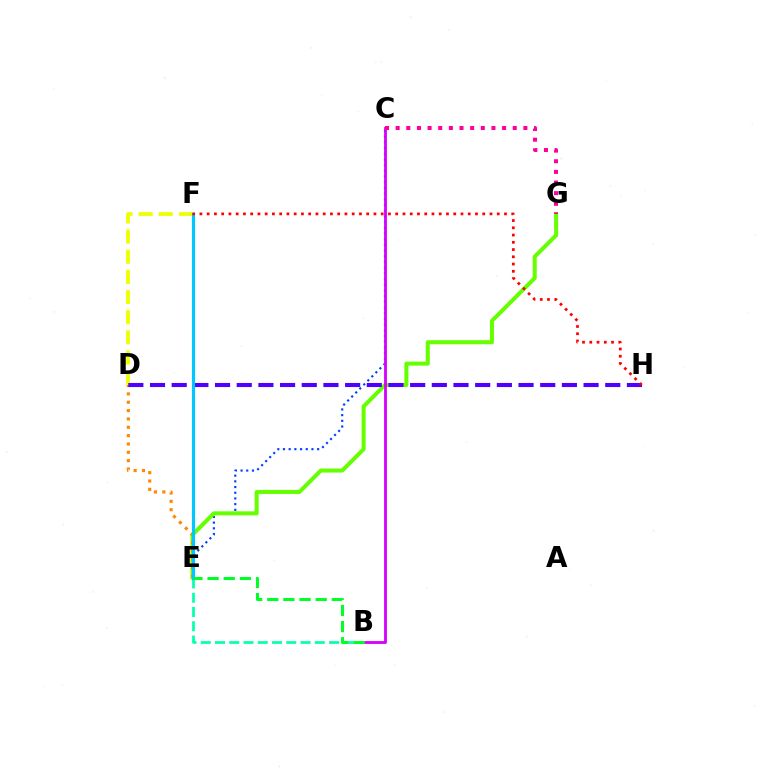{('C', 'E'): [{'color': '#003fff', 'line_style': 'dotted', 'thickness': 1.55}], ('D', 'F'): [{'color': '#eeff00', 'line_style': 'dashed', 'thickness': 2.74}], ('E', 'G'): [{'color': '#66ff00', 'line_style': 'solid', 'thickness': 2.9}], ('B', 'C'): [{'color': '#d600ff', 'line_style': 'solid', 'thickness': 2.03}], ('D', 'E'): [{'color': '#ff8800', 'line_style': 'dotted', 'thickness': 2.27}], ('B', 'E'): [{'color': '#00ffaf', 'line_style': 'dashed', 'thickness': 1.94}, {'color': '#00ff27', 'line_style': 'dashed', 'thickness': 2.19}], ('D', 'H'): [{'color': '#4f00ff', 'line_style': 'dashed', 'thickness': 2.94}], ('C', 'G'): [{'color': '#ff00a0', 'line_style': 'dotted', 'thickness': 2.89}], ('E', 'F'): [{'color': '#00c7ff', 'line_style': 'solid', 'thickness': 2.25}], ('F', 'H'): [{'color': '#ff0000', 'line_style': 'dotted', 'thickness': 1.97}]}